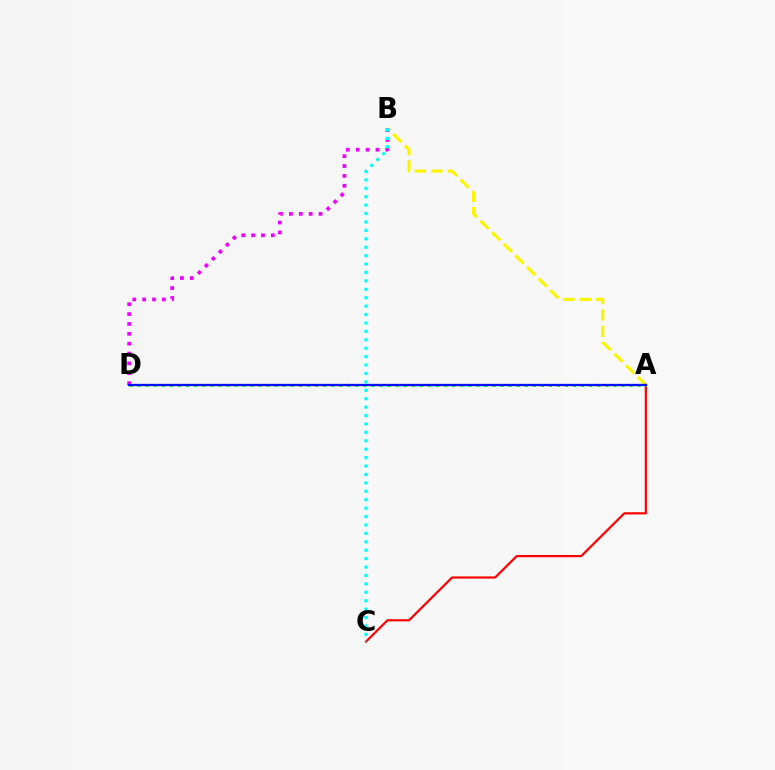{('A', 'B'): [{'color': '#fcf500', 'line_style': 'dashed', 'thickness': 2.24}], ('B', 'D'): [{'color': '#ee00ff', 'line_style': 'dotted', 'thickness': 2.68}], ('A', 'C'): [{'color': '#ff0000', 'line_style': 'solid', 'thickness': 1.58}], ('A', 'D'): [{'color': '#08ff00', 'line_style': 'dotted', 'thickness': 2.19}, {'color': '#0010ff', 'line_style': 'solid', 'thickness': 1.65}], ('B', 'C'): [{'color': '#00fff6', 'line_style': 'dotted', 'thickness': 2.29}]}